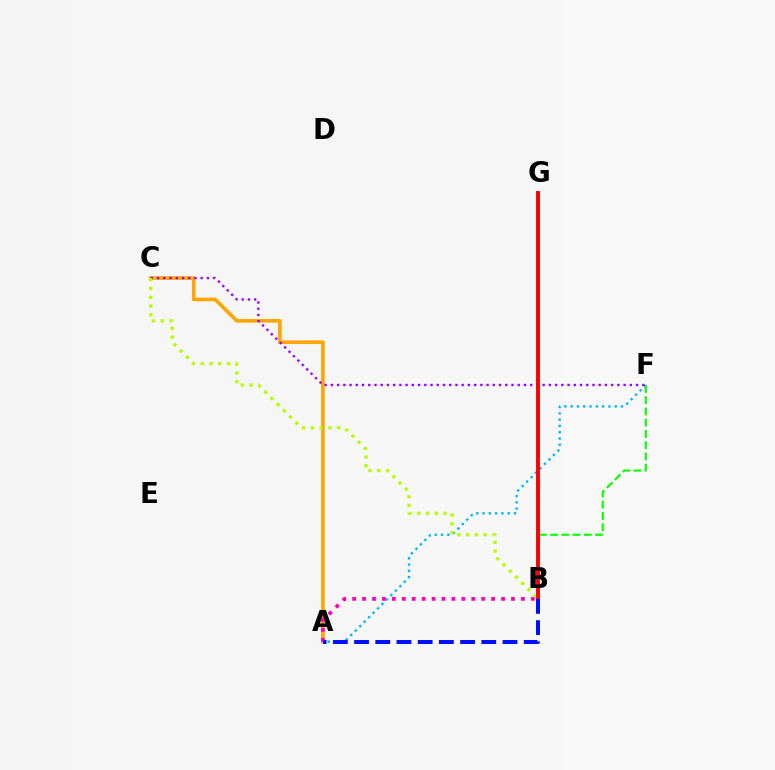{('A', 'C'): [{'color': '#ffa500', 'line_style': 'solid', 'thickness': 2.62}], ('A', 'F'): [{'color': '#00b5ff', 'line_style': 'dotted', 'thickness': 1.71}], ('B', 'F'): [{'color': '#08ff00', 'line_style': 'dashed', 'thickness': 1.53}], ('A', 'B'): [{'color': '#ff00bd', 'line_style': 'dotted', 'thickness': 2.7}, {'color': '#0010ff', 'line_style': 'dashed', 'thickness': 2.88}], ('B', 'G'): [{'color': '#00ff9d', 'line_style': 'dotted', 'thickness': 2.09}, {'color': '#ff0000', 'line_style': 'solid', 'thickness': 2.82}], ('C', 'F'): [{'color': '#9b00ff', 'line_style': 'dotted', 'thickness': 1.69}], ('B', 'C'): [{'color': '#b3ff00', 'line_style': 'dotted', 'thickness': 2.38}]}